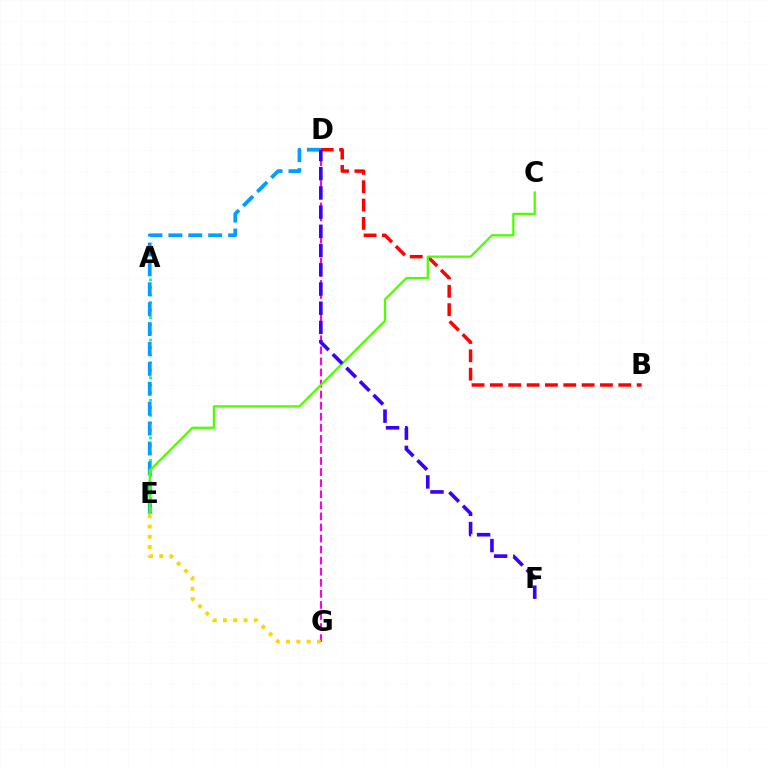{('A', 'E'): [{'color': '#00ff86', 'line_style': 'dotted', 'thickness': 2.04}], ('D', 'G'): [{'color': '#ff00ed', 'line_style': 'dashed', 'thickness': 1.5}], ('D', 'E'): [{'color': '#009eff', 'line_style': 'dashed', 'thickness': 2.7}], ('B', 'D'): [{'color': '#ff0000', 'line_style': 'dashed', 'thickness': 2.49}], ('E', 'G'): [{'color': '#ffd500', 'line_style': 'dotted', 'thickness': 2.79}], ('C', 'E'): [{'color': '#4fff00', 'line_style': 'solid', 'thickness': 1.64}], ('D', 'F'): [{'color': '#3700ff', 'line_style': 'dashed', 'thickness': 2.61}]}